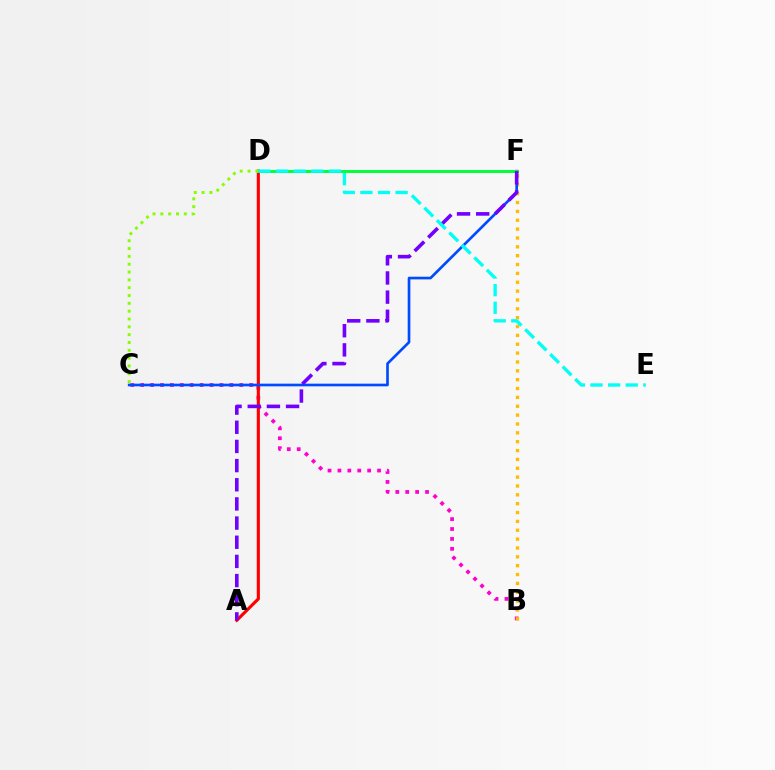{('B', 'C'): [{'color': '#ff00cf', 'line_style': 'dotted', 'thickness': 2.69}], ('A', 'D'): [{'color': '#ff0000', 'line_style': 'solid', 'thickness': 2.25}], ('B', 'F'): [{'color': '#ffbd00', 'line_style': 'dotted', 'thickness': 2.41}], ('C', 'F'): [{'color': '#004bff', 'line_style': 'solid', 'thickness': 1.92}], ('D', 'F'): [{'color': '#00ff39', 'line_style': 'solid', 'thickness': 2.12}], ('C', 'D'): [{'color': '#84ff00', 'line_style': 'dotted', 'thickness': 2.13}], ('A', 'F'): [{'color': '#7200ff', 'line_style': 'dashed', 'thickness': 2.6}], ('D', 'E'): [{'color': '#00fff6', 'line_style': 'dashed', 'thickness': 2.39}]}